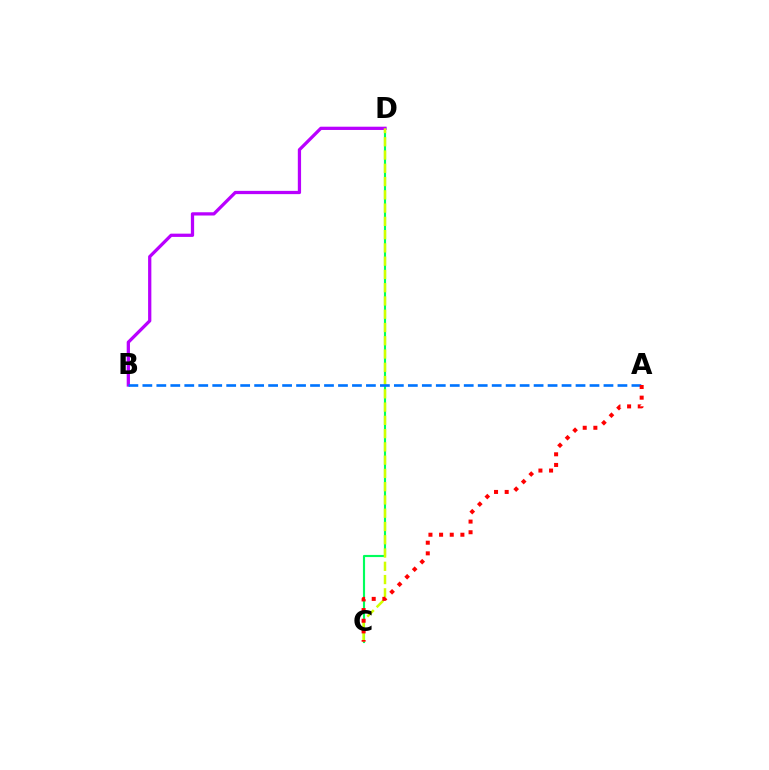{('C', 'D'): [{'color': '#00ff5c', 'line_style': 'solid', 'thickness': 1.54}, {'color': '#d1ff00', 'line_style': 'dashed', 'thickness': 1.8}], ('B', 'D'): [{'color': '#b900ff', 'line_style': 'solid', 'thickness': 2.34}], ('A', 'B'): [{'color': '#0074ff', 'line_style': 'dashed', 'thickness': 1.9}], ('A', 'C'): [{'color': '#ff0000', 'line_style': 'dotted', 'thickness': 2.89}]}